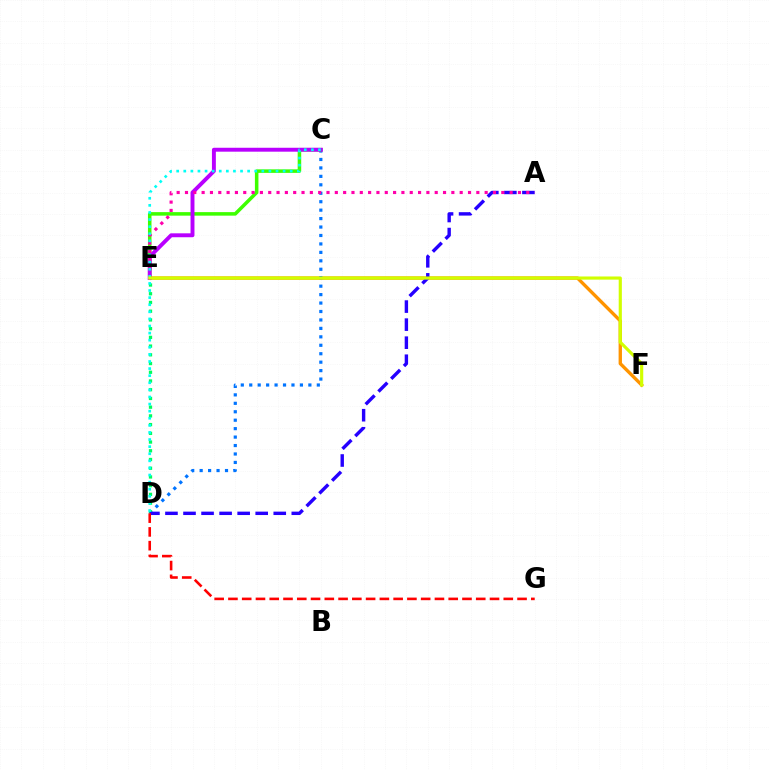{('E', 'F'): [{'color': '#ff9400', 'line_style': 'solid', 'thickness': 2.42}, {'color': '#d1ff00', 'line_style': 'solid', 'thickness': 2.27}], ('C', 'D'): [{'color': '#0074ff', 'line_style': 'dotted', 'thickness': 2.29}, {'color': '#00fff6', 'line_style': 'dotted', 'thickness': 1.93}], ('C', 'E'): [{'color': '#3dff00', 'line_style': 'solid', 'thickness': 2.54}, {'color': '#b900ff', 'line_style': 'solid', 'thickness': 2.82}], ('D', 'E'): [{'color': '#00ff5c', 'line_style': 'dotted', 'thickness': 2.37}], ('A', 'D'): [{'color': '#2500ff', 'line_style': 'dashed', 'thickness': 2.45}], ('A', 'E'): [{'color': '#ff00ac', 'line_style': 'dotted', 'thickness': 2.26}], ('D', 'G'): [{'color': '#ff0000', 'line_style': 'dashed', 'thickness': 1.87}]}